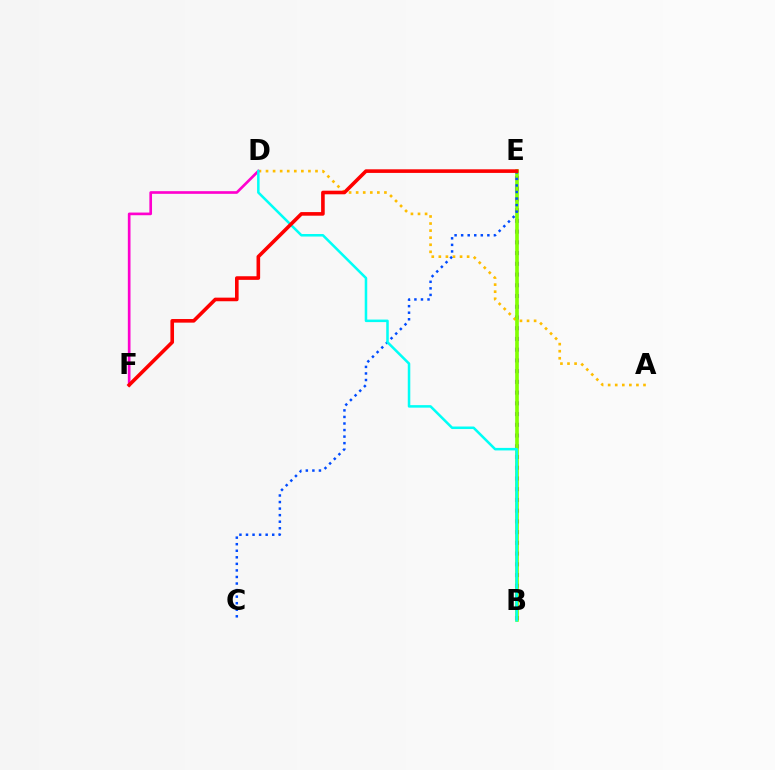{('B', 'E'): [{'color': '#7200ff', 'line_style': 'dotted', 'thickness': 2.92}, {'color': '#00ff39', 'line_style': 'solid', 'thickness': 1.79}, {'color': '#84ff00', 'line_style': 'solid', 'thickness': 2.55}], ('A', 'D'): [{'color': '#ffbd00', 'line_style': 'dotted', 'thickness': 1.92}], ('D', 'F'): [{'color': '#ff00cf', 'line_style': 'solid', 'thickness': 1.92}], ('C', 'E'): [{'color': '#004bff', 'line_style': 'dotted', 'thickness': 1.78}], ('B', 'D'): [{'color': '#00fff6', 'line_style': 'solid', 'thickness': 1.82}], ('E', 'F'): [{'color': '#ff0000', 'line_style': 'solid', 'thickness': 2.6}]}